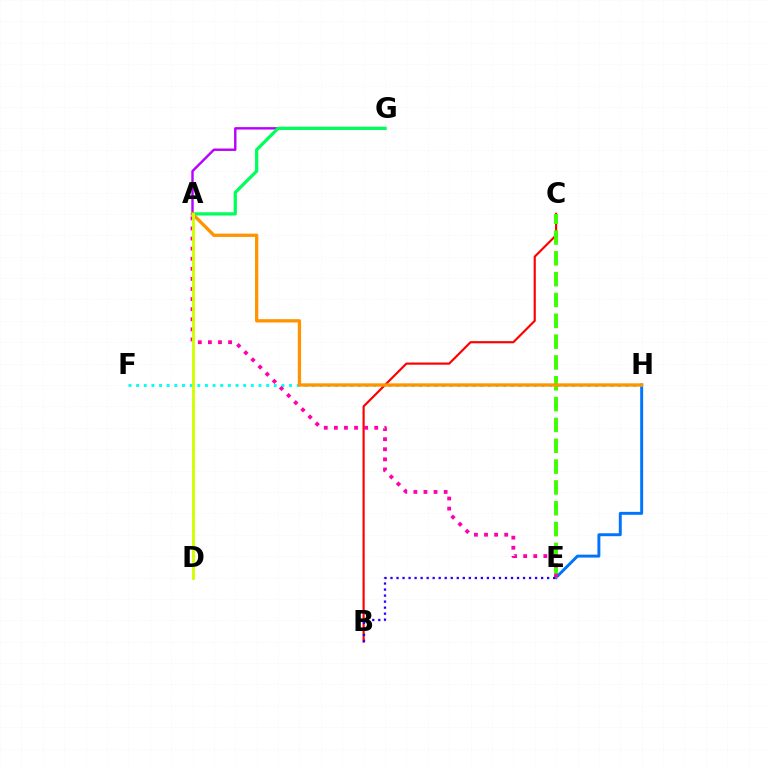{('E', 'H'): [{'color': '#0074ff', 'line_style': 'solid', 'thickness': 2.12}], ('F', 'H'): [{'color': '#00fff6', 'line_style': 'dotted', 'thickness': 2.08}], ('A', 'G'): [{'color': '#b900ff', 'line_style': 'solid', 'thickness': 1.74}, {'color': '#00ff5c', 'line_style': 'solid', 'thickness': 2.34}], ('B', 'C'): [{'color': '#ff0000', 'line_style': 'solid', 'thickness': 1.56}], ('C', 'E'): [{'color': '#3dff00', 'line_style': 'dashed', 'thickness': 2.83}], ('A', 'E'): [{'color': '#ff00ac', 'line_style': 'dotted', 'thickness': 2.74}], ('A', 'H'): [{'color': '#ff9400', 'line_style': 'solid', 'thickness': 2.37}], ('B', 'E'): [{'color': '#2500ff', 'line_style': 'dotted', 'thickness': 1.64}], ('A', 'D'): [{'color': '#d1ff00', 'line_style': 'solid', 'thickness': 2.07}]}